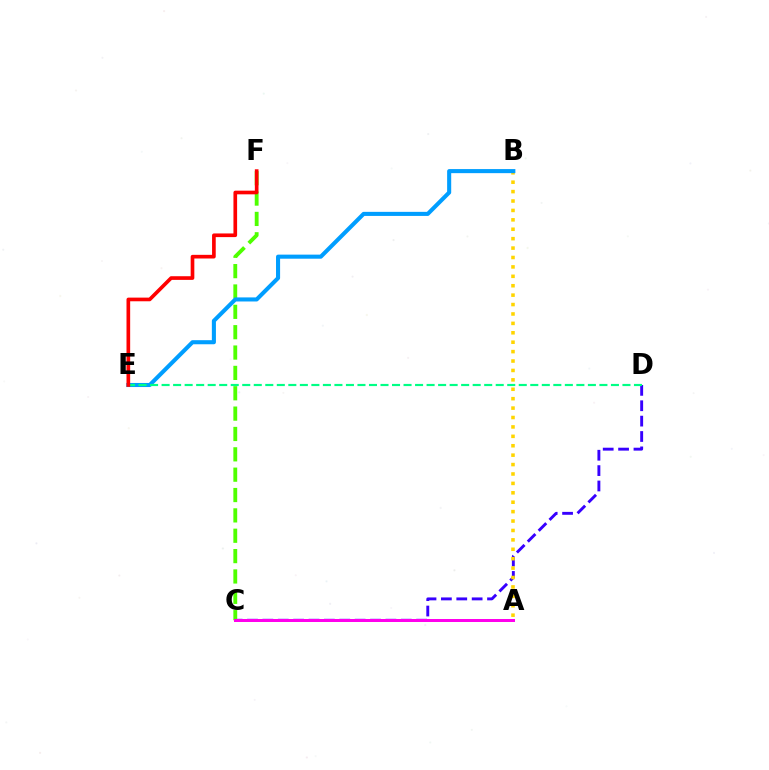{('C', 'D'): [{'color': '#3700ff', 'line_style': 'dashed', 'thickness': 2.09}], ('A', 'B'): [{'color': '#ffd500', 'line_style': 'dotted', 'thickness': 2.56}], ('C', 'F'): [{'color': '#4fff00', 'line_style': 'dashed', 'thickness': 2.77}], ('B', 'E'): [{'color': '#009eff', 'line_style': 'solid', 'thickness': 2.93}], ('D', 'E'): [{'color': '#00ff86', 'line_style': 'dashed', 'thickness': 1.57}], ('E', 'F'): [{'color': '#ff0000', 'line_style': 'solid', 'thickness': 2.64}], ('A', 'C'): [{'color': '#ff00ed', 'line_style': 'solid', 'thickness': 2.16}]}